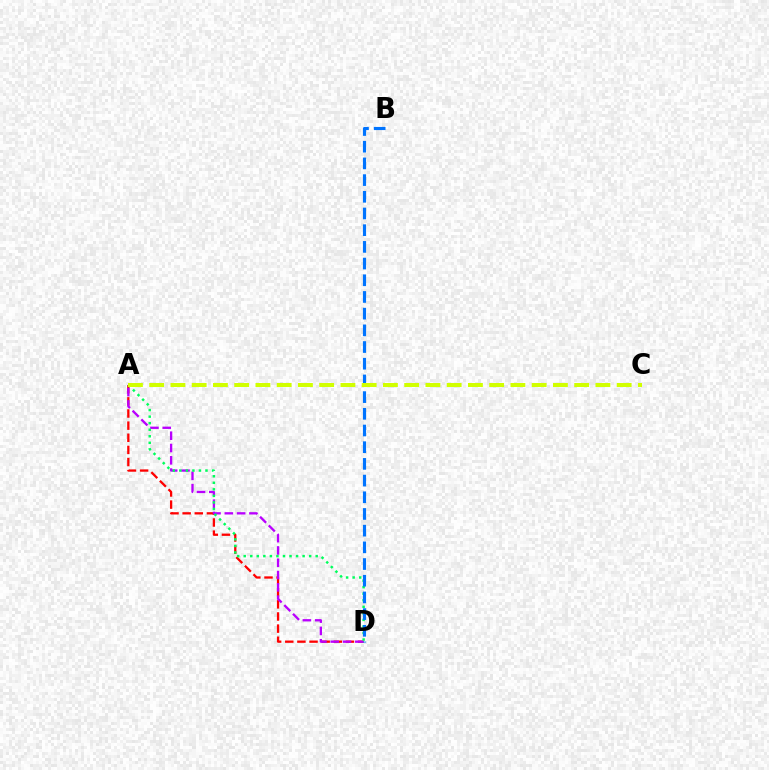{('A', 'D'): [{'color': '#ff0000', 'line_style': 'dashed', 'thickness': 1.65}, {'color': '#b900ff', 'line_style': 'dashed', 'thickness': 1.67}, {'color': '#00ff5c', 'line_style': 'dotted', 'thickness': 1.78}], ('B', 'D'): [{'color': '#0074ff', 'line_style': 'dashed', 'thickness': 2.27}], ('A', 'C'): [{'color': '#d1ff00', 'line_style': 'dashed', 'thickness': 2.89}]}